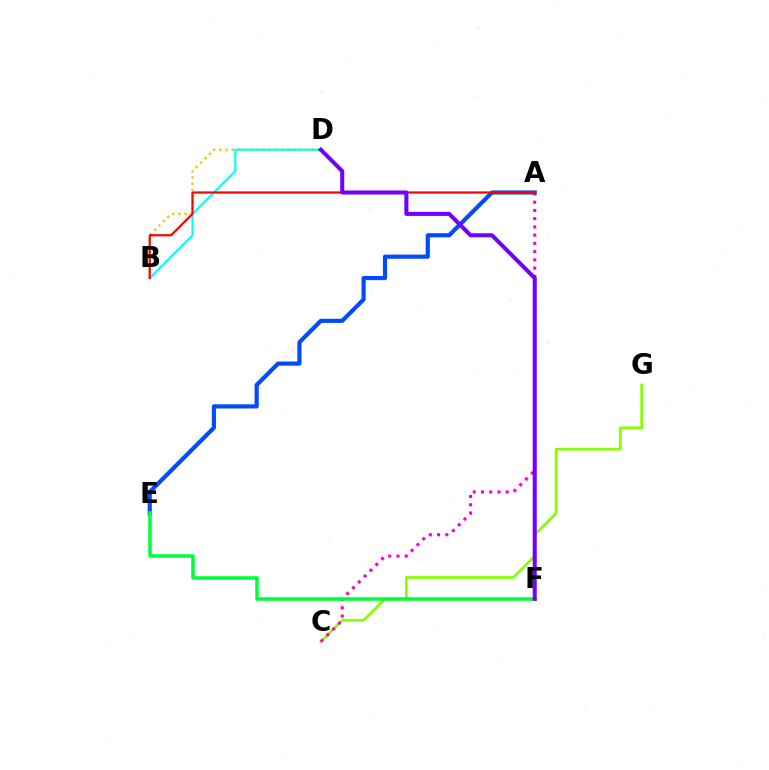{('C', 'G'): [{'color': '#84ff00', 'line_style': 'solid', 'thickness': 1.93}], ('B', 'D'): [{'color': '#ffbd00', 'line_style': 'dotted', 'thickness': 1.68}, {'color': '#00fff6', 'line_style': 'solid', 'thickness': 1.52}], ('A', 'C'): [{'color': '#ff00cf', 'line_style': 'dotted', 'thickness': 2.24}], ('A', 'E'): [{'color': '#004bff', 'line_style': 'solid', 'thickness': 2.99}], ('E', 'F'): [{'color': '#00ff39', 'line_style': 'solid', 'thickness': 2.55}], ('A', 'B'): [{'color': '#ff0000', 'line_style': 'solid', 'thickness': 1.59}], ('D', 'F'): [{'color': '#7200ff', 'line_style': 'solid', 'thickness': 2.92}]}